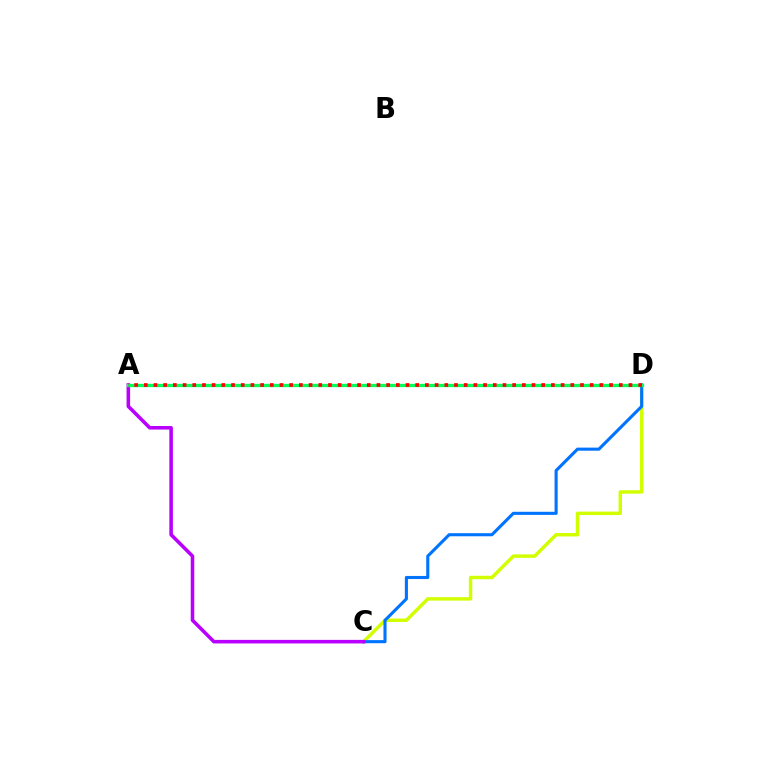{('C', 'D'): [{'color': '#d1ff00', 'line_style': 'solid', 'thickness': 2.48}, {'color': '#0074ff', 'line_style': 'solid', 'thickness': 2.23}], ('A', 'C'): [{'color': '#b900ff', 'line_style': 'solid', 'thickness': 2.56}], ('A', 'D'): [{'color': '#00ff5c', 'line_style': 'solid', 'thickness': 2.37}, {'color': '#ff0000', 'line_style': 'dotted', 'thickness': 2.63}]}